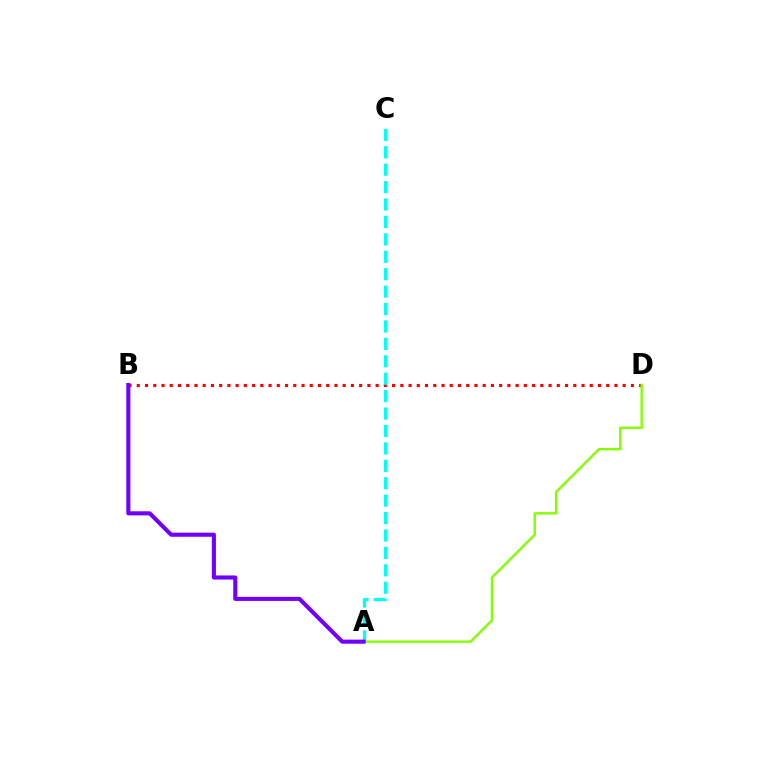{('B', 'D'): [{'color': '#ff0000', 'line_style': 'dotted', 'thickness': 2.24}], ('A', 'C'): [{'color': '#00fff6', 'line_style': 'dashed', 'thickness': 2.37}], ('A', 'D'): [{'color': '#84ff00', 'line_style': 'solid', 'thickness': 1.74}], ('A', 'B'): [{'color': '#7200ff', 'line_style': 'solid', 'thickness': 2.94}]}